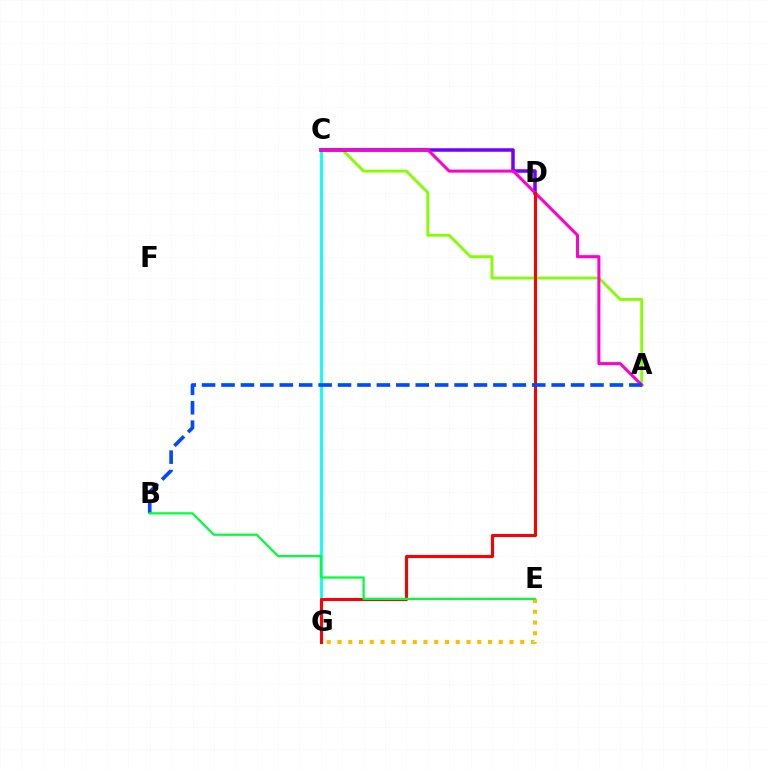{('E', 'G'): [{'color': '#ffbd00', 'line_style': 'dotted', 'thickness': 2.92}], ('C', 'G'): [{'color': '#00fff6', 'line_style': 'solid', 'thickness': 2.01}], ('A', 'C'): [{'color': '#84ff00', 'line_style': 'solid', 'thickness': 2.05}, {'color': '#ff00cf', 'line_style': 'solid', 'thickness': 2.19}], ('C', 'D'): [{'color': '#7200ff', 'line_style': 'solid', 'thickness': 2.53}], ('D', 'G'): [{'color': '#ff0000', 'line_style': 'solid', 'thickness': 2.21}], ('A', 'B'): [{'color': '#004bff', 'line_style': 'dashed', 'thickness': 2.64}], ('B', 'E'): [{'color': '#00ff39', 'line_style': 'solid', 'thickness': 1.61}]}